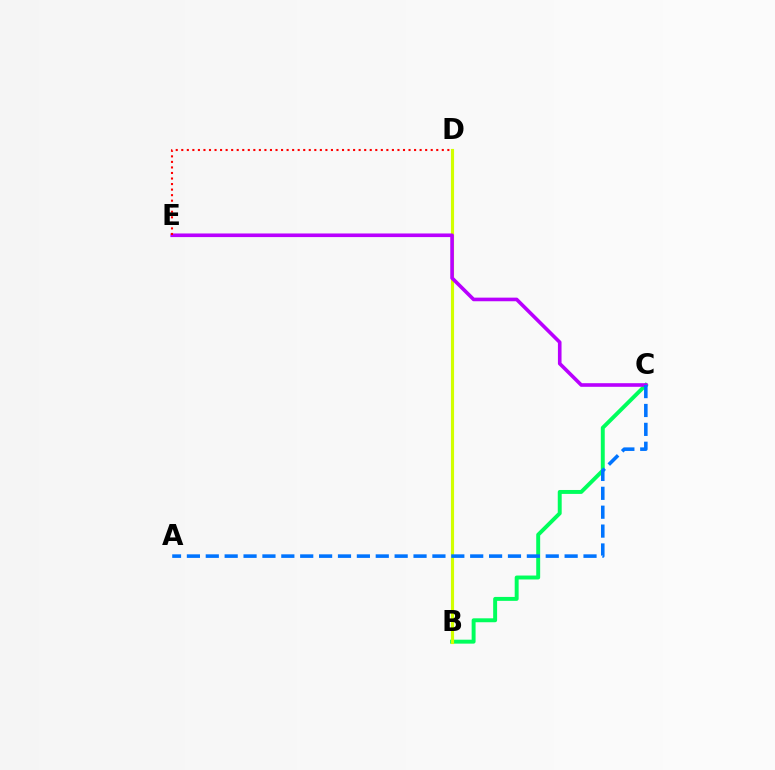{('B', 'C'): [{'color': '#00ff5c', 'line_style': 'solid', 'thickness': 2.83}], ('B', 'D'): [{'color': '#d1ff00', 'line_style': 'solid', 'thickness': 2.26}], ('C', 'E'): [{'color': '#b900ff', 'line_style': 'solid', 'thickness': 2.6}], ('D', 'E'): [{'color': '#ff0000', 'line_style': 'dotted', 'thickness': 1.51}], ('A', 'C'): [{'color': '#0074ff', 'line_style': 'dashed', 'thickness': 2.57}]}